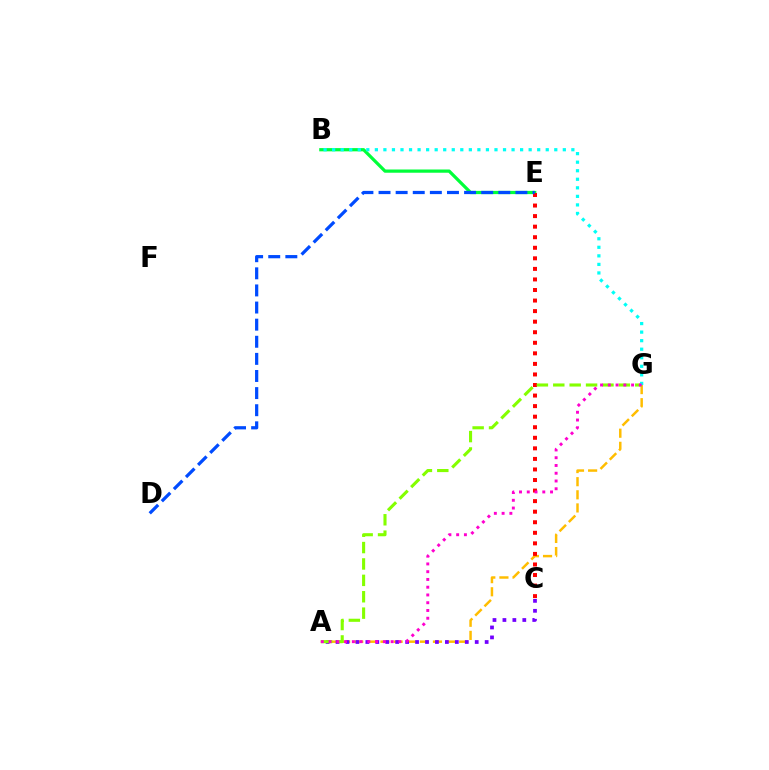{('A', 'G'): [{'color': '#ffbd00', 'line_style': 'dashed', 'thickness': 1.78}, {'color': '#84ff00', 'line_style': 'dashed', 'thickness': 2.23}, {'color': '#ff00cf', 'line_style': 'dotted', 'thickness': 2.11}], ('A', 'C'): [{'color': '#7200ff', 'line_style': 'dotted', 'thickness': 2.7}], ('B', 'E'): [{'color': '#00ff39', 'line_style': 'solid', 'thickness': 2.33}], ('C', 'E'): [{'color': '#ff0000', 'line_style': 'dotted', 'thickness': 2.87}], ('B', 'G'): [{'color': '#00fff6', 'line_style': 'dotted', 'thickness': 2.32}], ('D', 'E'): [{'color': '#004bff', 'line_style': 'dashed', 'thickness': 2.32}]}